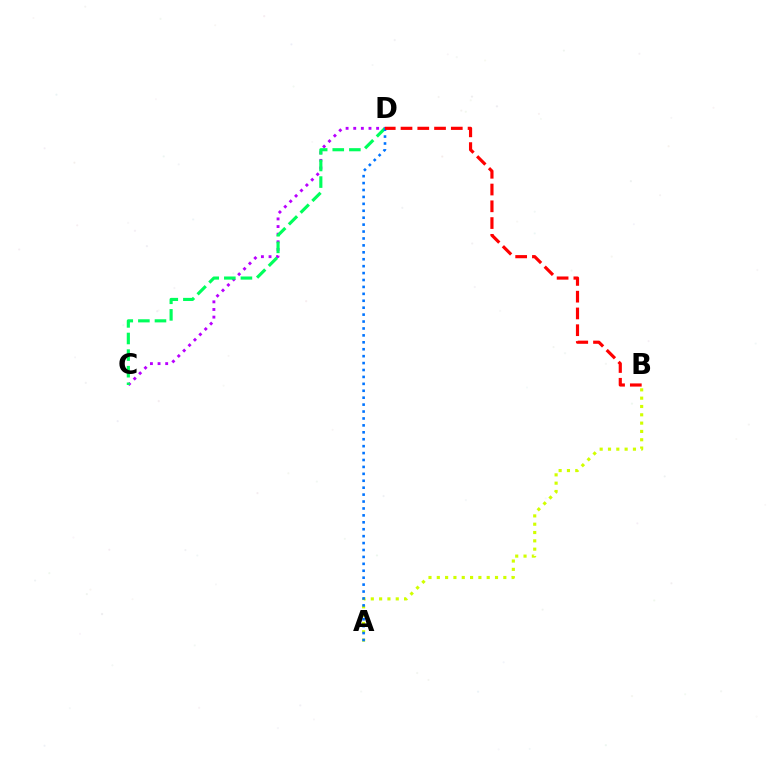{('C', 'D'): [{'color': '#b900ff', 'line_style': 'dotted', 'thickness': 2.07}, {'color': '#00ff5c', 'line_style': 'dashed', 'thickness': 2.26}], ('A', 'B'): [{'color': '#d1ff00', 'line_style': 'dotted', 'thickness': 2.26}], ('A', 'D'): [{'color': '#0074ff', 'line_style': 'dotted', 'thickness': 1.88}], ('B', 'D'): [{'color': '#ff0000', 'line_style': 'dashed', 'thickness': 2.28}]}